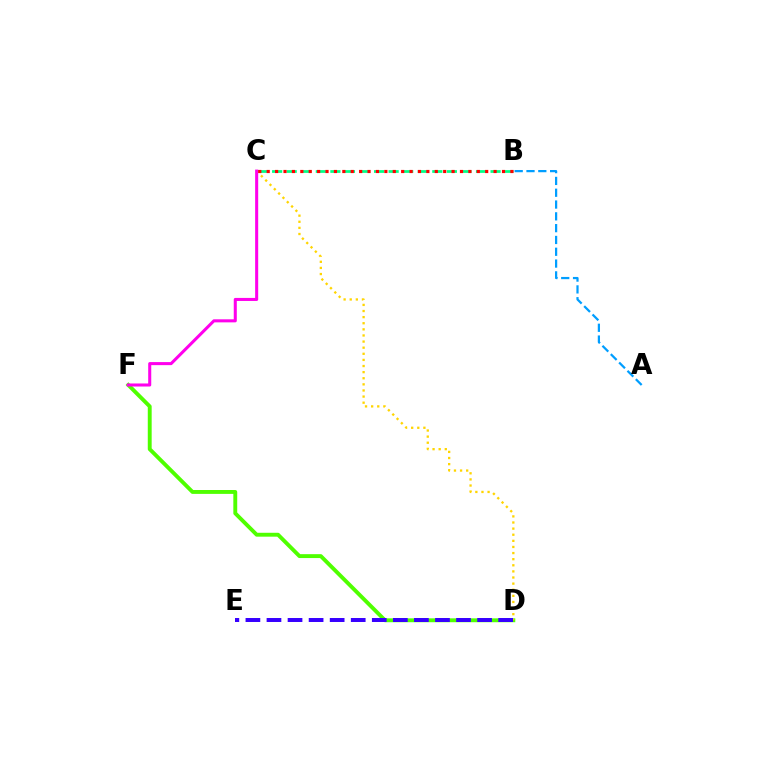{('B', 'C'): [{'color': '#00ff86', 'line_style': 'dashed', 'thickness': 1.98}, {'color': '#ff0000', 'line_style': 'dotted', 'thickness': 2.28}], ('D', 'F'): [{'color': '#4fff00', 'line_style': 'solid', 'thickness': 2.8}], ('C', 'D'): [{'color': '#ffd500', 'line_style': 'dotted', 'thickness': 1.66}], ('A', 'B'): [{'color': '#009eff', 'line_style': 'dashed', 'thickness': 1.6}], ('D', 'E'): [{'color': '#3700ff', 'line_style': 'dashed', 'thickness': 2.86}], ('C', 'F'): [{'color': '#ff00ed', 'line_style': 'solid', 'thickness': 2.19}]}